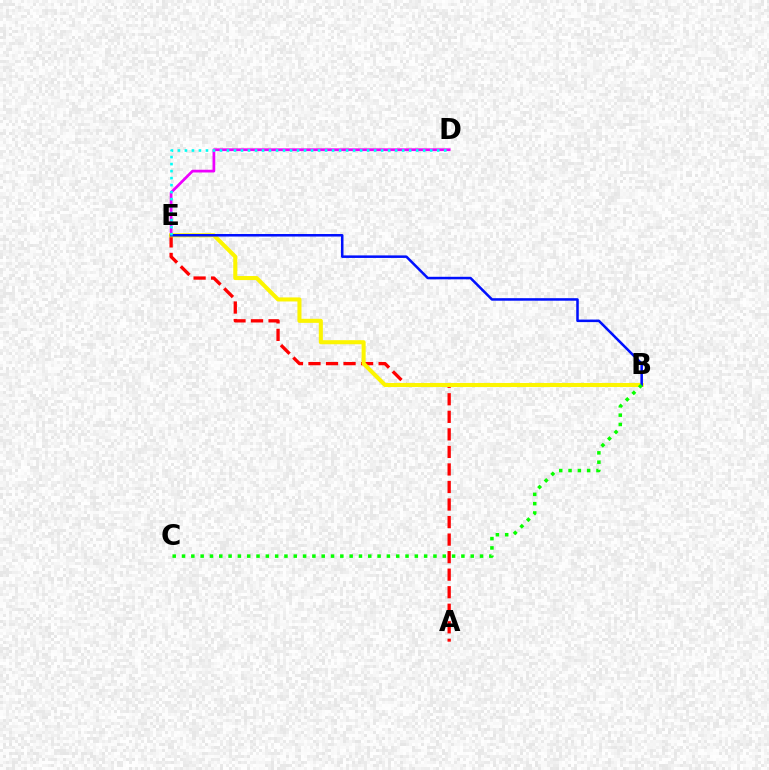{('A', 'E'): [{'color': '#ff0000', 'line_style': 'dashed', 'thickness': 2.38}], ('D', 'E'): [{'color': '#ee00ff', 'line_style': 'solid', 'thickness': 1.97}, {'color': '#00fff6', 'line_style': 'dotted', 'thickness': 1.9}], ('B', 'E'): [{'color': '#fcf500', 'line_style': 'solid', 'thickness': 2.92}, {'color': '#0010ff', 'line_style': 'solid', 'thickness': 1.82}], ('B', 'C'): [{'color': '#08ff00', 'line_style': 'dotted', 'thickness': 2.53}]}